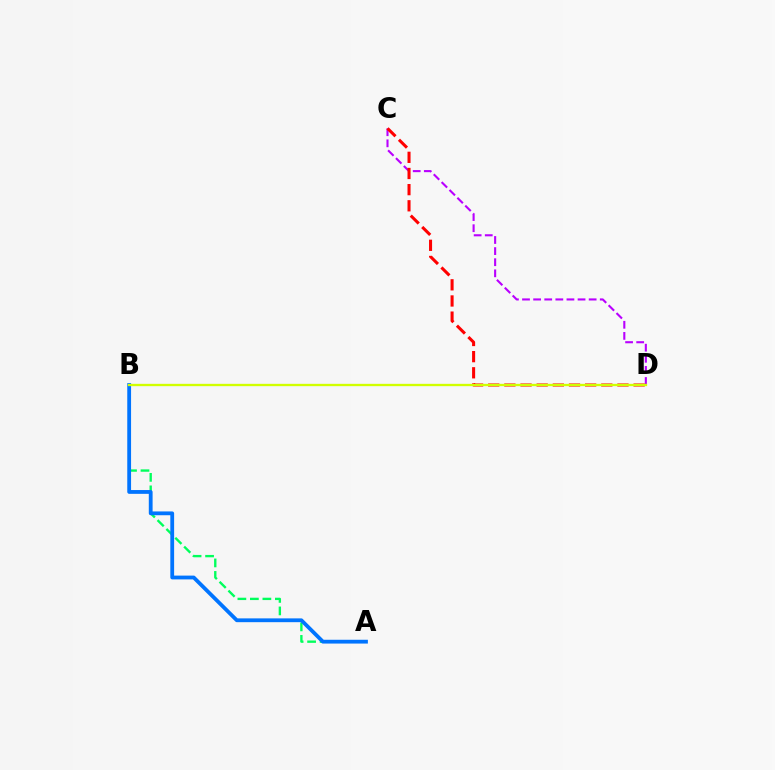{('A', 'B'): [{'color': '#00ff5c', 'line_style': 'dashed', 'thickness': 1.7}, {'color': '#0074ff', 'line_style': 'solid', 'thickness': 2.74}], ('C', 'D'): [{'color': '#b900ff', 'line_style': 'dashed', 'thickness': 1.51}, {'color': '#ff0000', 'line_style': 'dashed', 'thickness': 2.19}], ('B', 'D'): [{'color': '#d1ff00', 'line_style': 'solid', 'thickness': 1.67}]}